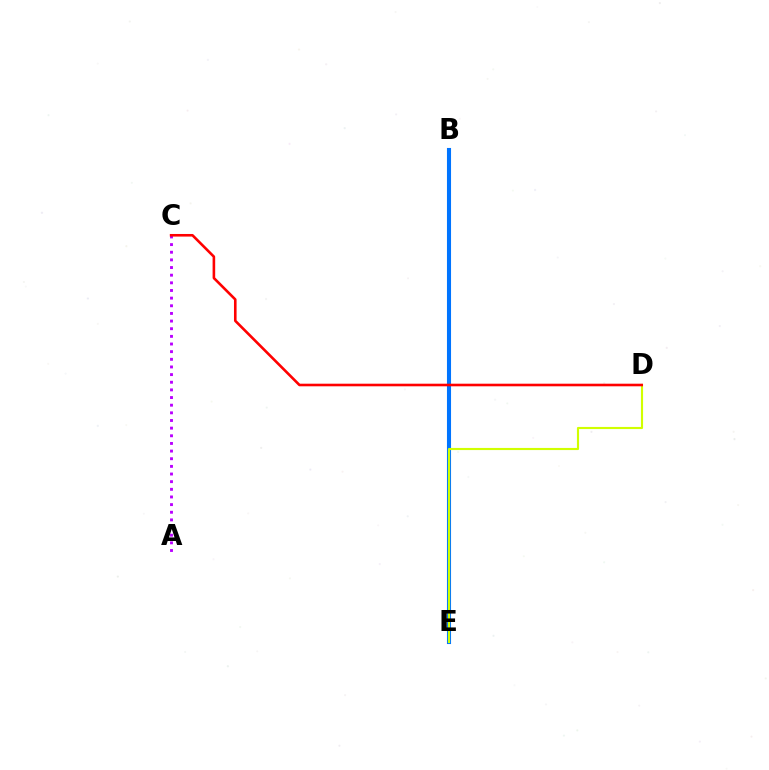{('B', 'E'): [{'color': '#00ff5c', 'line_style': 'dashed', 'thickness': 1.62}, {'color': '#0074ff', 'line_style': 'solid', 'thickness': 2.94}], ('D', 'E'): [{'color': '#d1ff00', 'line_style': 'solid', 'thickness': 1.54}], ('A', 'C'): [{'color': '#b900ff', 'line_style': 'dotted', 'thickness': 2.08}], ('C', 'D'): [{'color': '#ff0000', 'line_style': 'solid', 'thickness': 1.87}]}